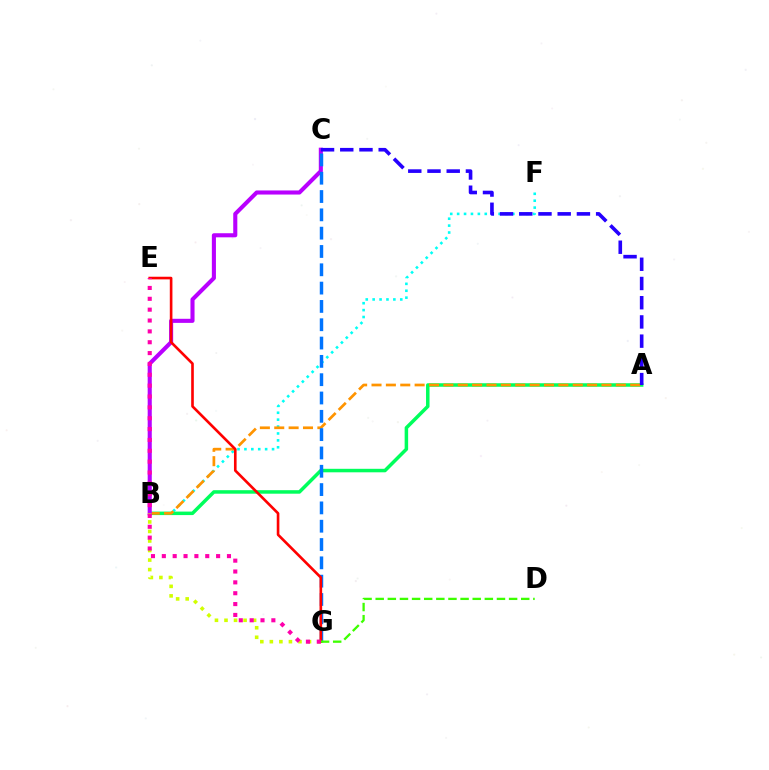{('B', 'F'): [{'color': '#00fff6', 'line_style': 'dotted', 'thickness': 1.88}], ('A', 'B'): [{'color': '#00ff5c', 'line_style': 'solid', 'thickness': 2.52}, {'color': '#ff9400', 'line_style': 'dashed', 'thickness': 1.95}], ('B', 'C'): [{'color': '#b900ff', 'line_style': 'solid', 'thickness': 2.94}], ('B', 'G'): [{'color': '#d1ff00', 'line_style': 'dotted', 'thickness': 2.59}], ('C', 'G'): [{'color': '#0074ff', 'line_style': 'dashed', 'thickness': 2.49}], ('A', 'C'): [{'color': '#2500ff', 'line_style': 'dashed', 'thickness': 2.61}], ('E', 'G'): [{'color': '#ff0000', 'line_style': 'solid', 'thickness': 1.9}, {'color': '#ff00ac', 'line_style': 'dotted', 'thickness': 2.95}], ('D', 'G'): [{'color': '#3dff00', 'line_style': 'dashed', 'thickness': 1.65}]}